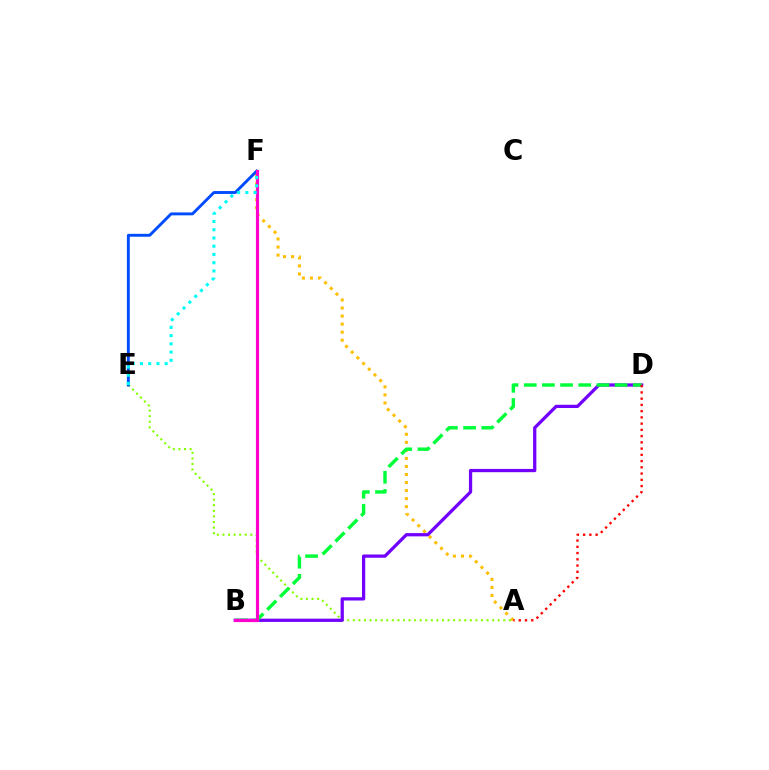{('A', 'F'): [{'color': '#ffbd00', 'line_style': 'dotted', 'thickness': 2.19}], ('A', 'E'): [{'color': '#84ff00', 'line_style': 'dotted', 'thickness': 1.51}], ('E', 'F'): [{'color': '#004bff', 'line_style': 'solid', 'thickness': 2.08}, {'color': '#00fff6', 'line_style': 'dotted', 'thickness': 2.24}], ('B', 'D'): [{'color': '#7200ff', 'line_style': 'solid', 'thickness': 2.35}, {'color': '#00ff39', 'line_style': 'dashed', 'thickness': 2.47}], ('B', 'F'): [{'color': '#ff00cf', 'line_style': 'solid', 'thickness': 2.27}], ('A', 'D'): [{'color': '#ff0000', 'line_style': 'dotted', 'thickness': 1.7}]}